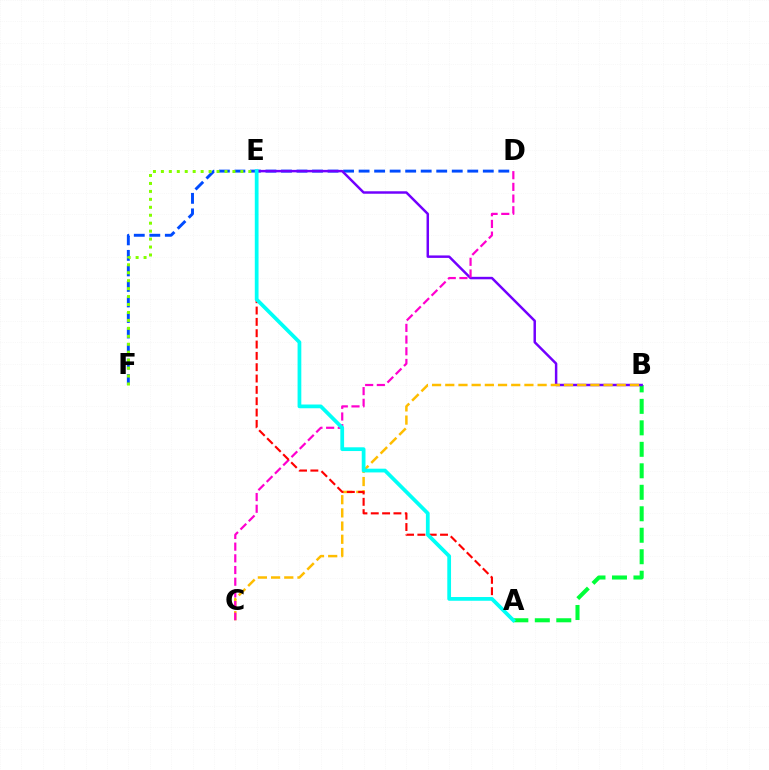{('D', 'F'): [{'color': '#004bff', 'line_style': 'dashed', 'thickness': 2.11}], ('A', 'B'): [{'color': '#00ff39', 'line_style': 'dashed', 'thickness': 2.92}], ('B', 'E'): [{'color': '#7200ff', 'line_style': 'solid', 'thickness': 1.78}], ('B', 'C'): [{'color': '#ffbd00', 'line_style': 'dashed', 'thickness': 1.79}], ('C', 'D'): [{'color': '#ff00cf', 'line_style': 'dashed', 'thickness': 1.59}], ('E', 'F'): [{'color': '#84ff00', 'line_style': 'dotted', 'thickness': 2.16}], ('A', 'E'): [{'color': '#ff0000', 'line_style': 'dashed', 'thickness': 1.54}, {'color': '#00fff6', 'line_style': 'solid', 'thickness': 2.7}]}